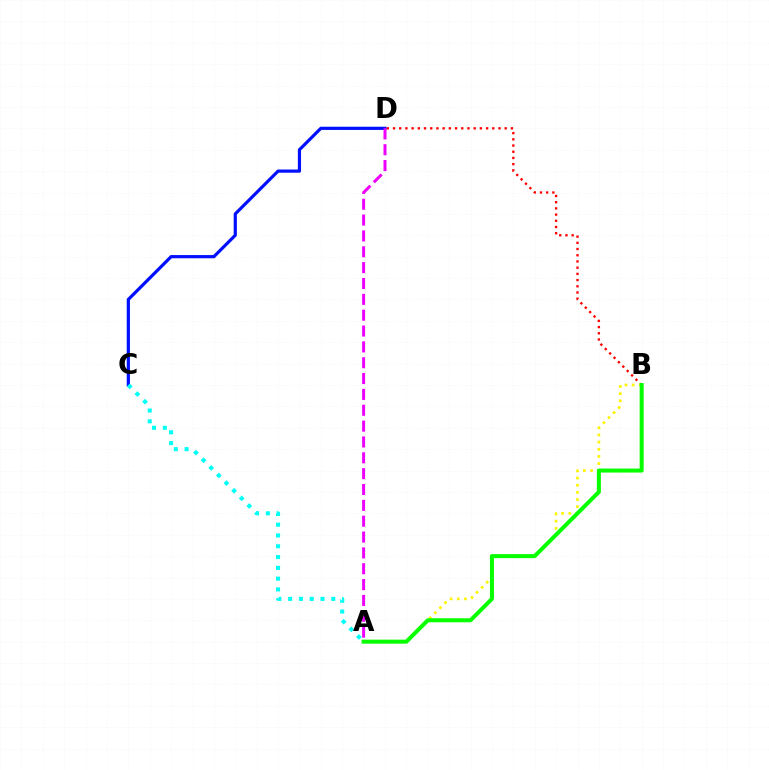{('C', 'D'): [{'color': '#0010ff', 'line_style': 'solid', 'thickness': 2.3}], ('B', 'D'): [{'color': '#ff0000', 'line_style': 'dotted', 'thickness': 1.69}], ('A', 'D'): [{'color': '#ee00ff', 'line_style': 'dashed', 'thickness': 2.15}], ('A', 'B'): [{'color': '#fcf500', 'line_style': 'dotted', 'thickness': 1.95}, {'color': '#08ff00', 'line_style': 'solid', 'thickness': 2.9}], ('A', 'C'): [{'color': '#00fff6', 'line_style': 'dotted', 'thickness': 2.93}]}